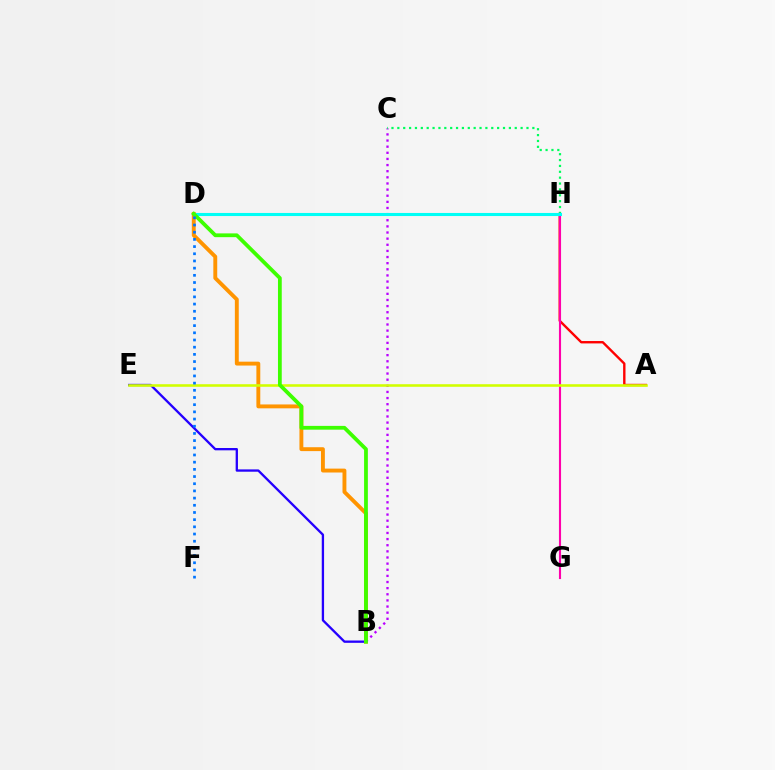{('B', 'E'): [{'color': '#2500ff', 'line_style': 'solid', 'thickness': 1.67}], ('B', 'D'): [{'color': '#ff9400', 'line_style': 'solid', 'thickness': 2.8}, {'color': '#3dff00', 'line_style': 'solid', 'thickness': 2.72}], ('A', 'H'): [{'color': '#ff0000', 'line_style': 'solid', 'thickness': 1.72}], ('B', 'C'): [{'color': '#b900ff', 'line_style': 'dotted', 'thickness': 1.67}], ('C', 'H'): [{'color': '#00ff5c', 'line_style': 'dotted', 'thickness': 1.59}], ('G', 'H'): [{'color': '#ff00ac', 'line_style': 'solid', 'thickness': 1.52}], ('D', 'H'): [{'color': '#00fff6', 'line_style': 'solid', 'thickness': 2.22}], ('A', 'E'): [{'color': '#d1ff00', 'line_style': 'solid', 'thickness': 1.86}], ('D', 'F'): [{'color': '#0074ff', 'line_style': 'dotted', 'thickness': 1.95}]}